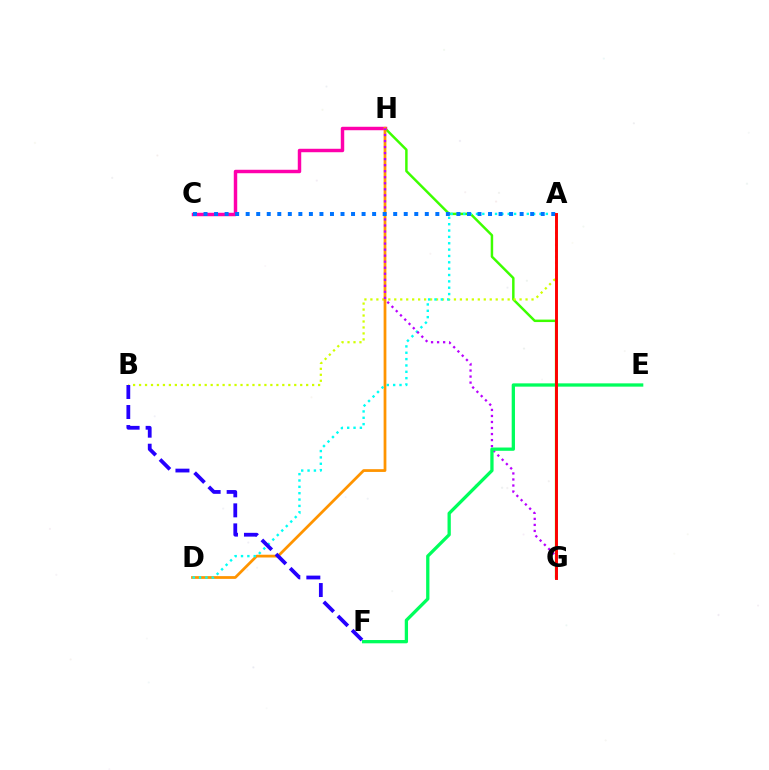{('G', 'H'): [{'color': '#3dff00', 'line_style': 'solid', 'thickness': 1.78}, {'color': '#b900ff', 'line_style': 'dotted', 'thickness': 1.64}], ('C', 'H'): [{'color': '#ff00ac', 'line_style': 'solid', 'thickness': 2.48}], ('A', 'B'): [{'color': '#d1ff00', 'line_style': 'dotted', 'thickness': 1.62}], ('D', 'H'): [{'color': '#ff9400', 'line_style': 'solid', 'thickness': 1.99}], ('A', 'D'): [{'color': '#00fff6', 'line_style': 'dotted', 'thickness': 1.73}], ('E', 'F'): [{'color': '#00ff5c', 'line_style': 'solid', 'thickness': 2.37}], ('B', 'F'): [{'color': '#2500ff', 'line_style': 'dashed', 'thickness': 2.72}], ('A', 'C'): [{'color': '#0074ff', 'line_style': 'dotted', 'thickness': 2.86}], ('A', 'G'): [{'color': '#ff0000', 'line_style': 'solid', 'thickness': 2.1}]}